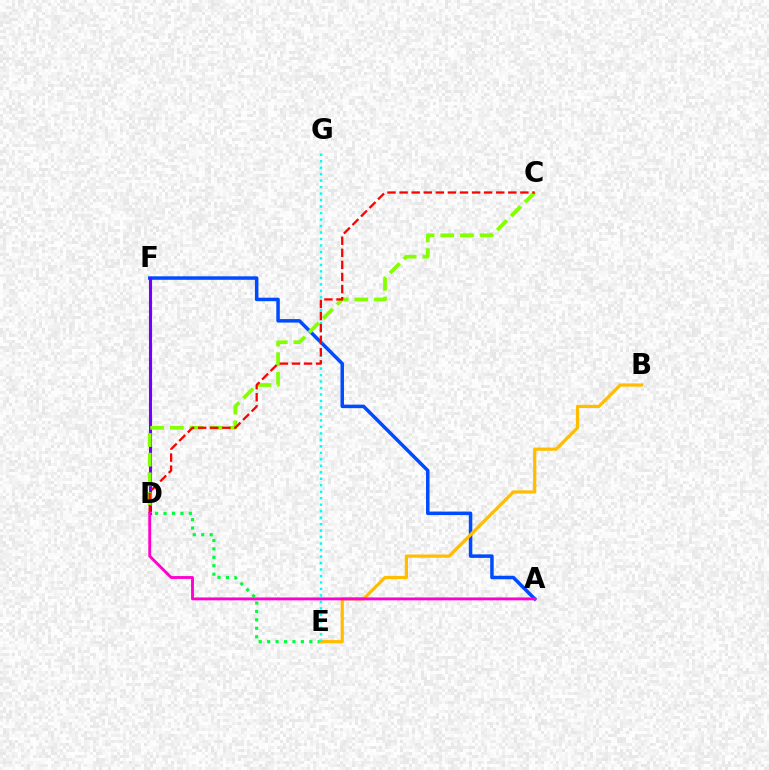{('D', 'E'): [{'color': '#00ff39', 'line_style': 'dotted', 'thickness': 2.29}], ('A', 'F'): [{'color': '#004bff', 'line_style': 'solid', 'thickness': 2.52}], ('D', 'F'): [{'color': '#7200ff', 'line_style': 'solid', 'thickness': 2.22}], ('B', 'E'): [{'color': '#ffbd00', 'line_style': 'solid', 'thickness': 2.31}], ('E', 'G'): [{'color': '#00fff6', 'line_style': 'dotted', 'thickness': 1.76}], ('C', 'D'): [{'color': '#84ff00', 'line_style': 'dashed', 'thickness': 2.67}, {'color': '#ff0000', 'line_style': 'dashed', 'thickness': 1.64}], ('A', 'D'): [{'color': '#ff00cf', 'line_style': 'solid', 'thickness': 2.06}]}